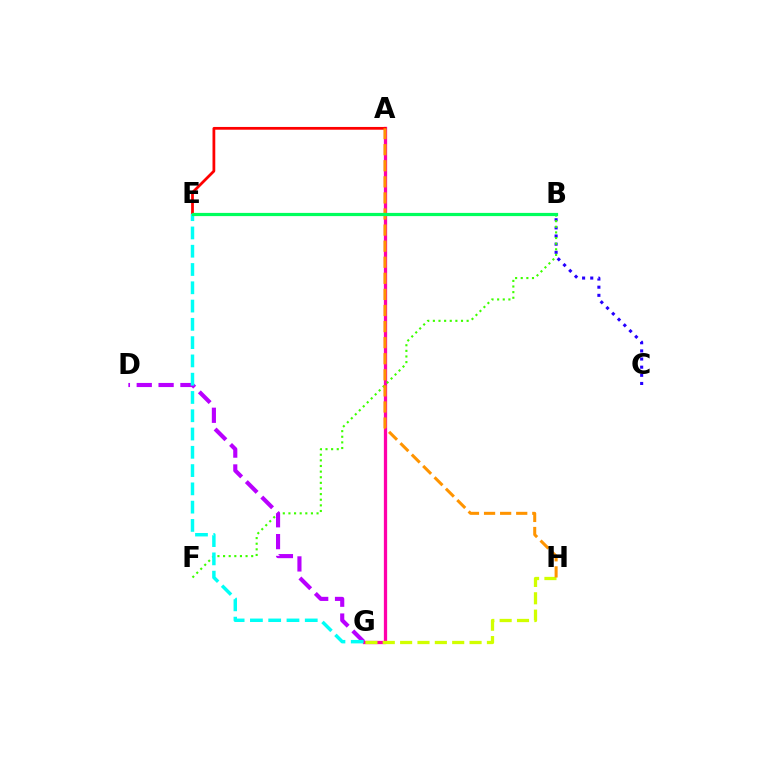{('A', 'G'): [{'color': '#ff00ac', 'line_style': 'solid', 'thickness': 2.35}], ('B', 'C'): [{'color': '#2500ff', 'line_style': 'dotted', 'thickness': 2.21}], ('B', 'F'): [{'color': '#3dff00', 'line_style': 'dotted', 'thickness': 1.53}], ('A', 'E'): [{'color': '#ff0000', 'line_style': 'solid', 'thickness': 1.99}], ('D', 'G'): [{'color': '#b900ff', 'line_style': 'dashed', 'thickness': 2.97}], ('G', 'H'): [{'color': '#d1ff00', 'line_style': 'dashed', 'thickness': 2.36}], ('A', 'H'): [{'color': '#ff9400', 'line_style': 'dashed', 'thickness': 2.18}], ('E', 'G'): [{'color': '#00fff6', 'line_style': 'dashed', 'thickness': 2.48}], ('B', 'E'): [{'color': '#0074ff', 'line_style': 'dashed', 'thickness': 2.0}, {'color': '#00ff5c', 'line_style': 'solid', 'thickness': 2.31}]}